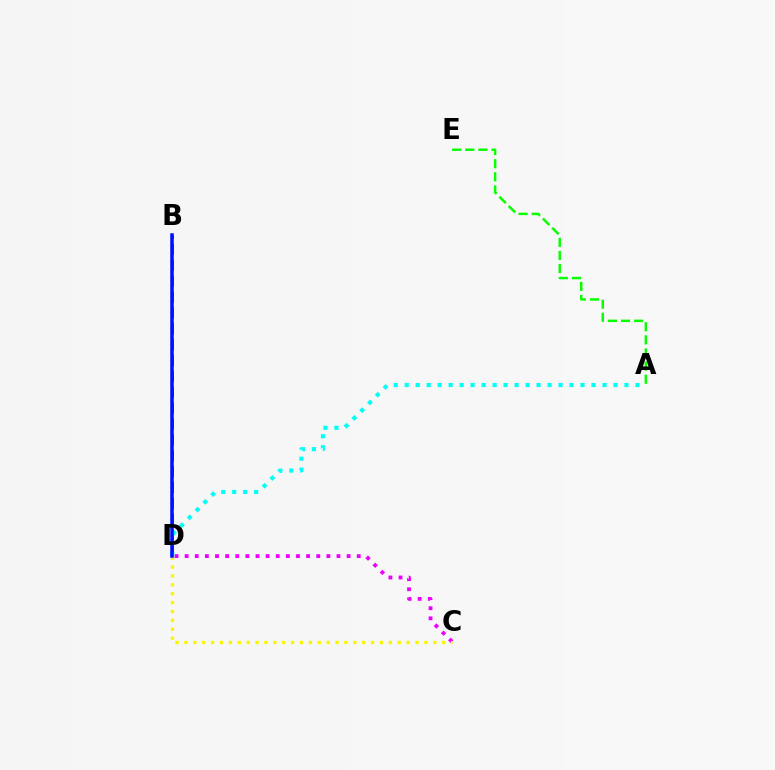{('C', 'D'): [{'color': '#ee00ff', 'line_style': 'dotted', 'thickness': 2.75}, {'color': '#fcf500', 'line_style': 'dotted', 'thickness': 2.41}], ('B', 'D'): [{'color': '#ff0000', 'line_style': 'dashed', 'thickness': 2.16}, {'color': '#0010ff', 'line_style': 'solid', 'thickness': 2.53}], ('A', 'D'): [{'color': '#00fff6', 'line_style': 'dotted', 'thickness': 2.99}], ('A', 'E'): [{'color': '#08ff00', 'line_style': 'dashed', 'thickness': 1.78}]}